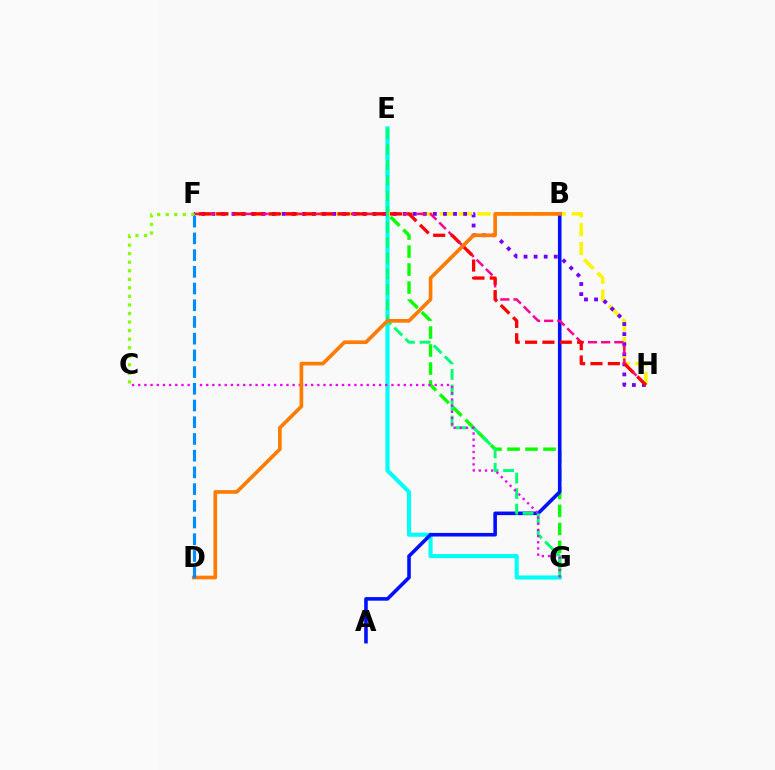{('E', 'G'): [{'color': '#08ff00', 'line_style': 'dashed', 'thickness': 2.44}, {'color': '#00fff6', 'line_style': 'solid', 'thickness': 2.96}, {'color': '#00ff74', 'line_style': 'dashed', 'thickness': 2.11}], ('F', 'H'): [{'color': '#fcf500', 'line_style': 'dashed', 'thickness': 2.56}, {'color': '#7200ff', 'line_style': 'dotted', 'thickness': 2.74}, {'color': '#ff0094', 'line_style': 'dashed', 'thickness': 1.79}, {'color': '#ff0000', 'line_style': 'dashed', 'thickness': 2.36}], ('A', 'B'): [{'color': '#0010ff', 'line_style': 'solid', 'thickness': 2.58}], ('C', 'G'): [{'color': '#ee00ff', 'line_style': 'dotted', 'thickness': 1.68}], ('C', 'F'): [{'color': '#84ff00', 'line_style': 'dotted', 'thickness': 2.32}], ('B', 'D'): [{'color': '#ff7c00', 'line_style': 'solid', 'thickness': 2.64}], ('D', 'F'): [{'color': '#008cff', 'line_style': 'dashed', 'thickness': 2.27}]}